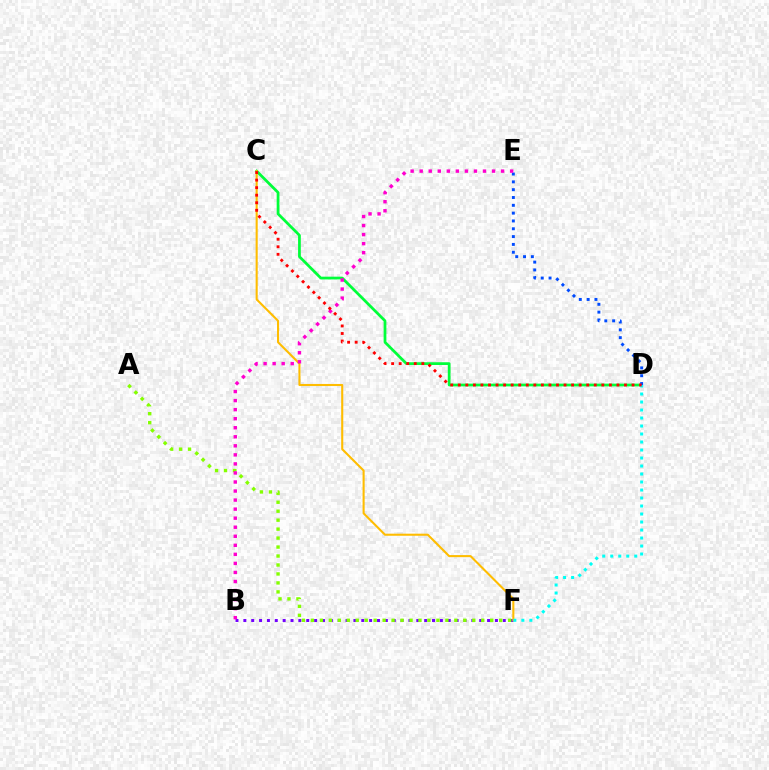{('C', 'D'): [{'color': '#00ff39', 'line_style': 'solid', 'thickness': 1.98}, {'color': '#ff0000', 'line_style': 'dotted', 'thickness': 2.05}], ('D', 'E'): [{'color': '#004bff', 'line_style': 'dotted', 'thickness': 2.12}], ('B', 'F'): [{'color': '#7200ff', 'line_style': 'dotted', 'thickness': 2.14}], ('C', 'F'): [{'color': '#ffbd00', 'line_style': 'solid', 'thickness': 1.5}], ('D', 'F'): [{'color': '#00fff6', 'line_style': 'dotted', 'thickness': 2.17}], ('A', 'F'): [{'color': '#84ff00', 'line_style': 'dotted', 'thickness': 2.44}], ('B', 'E'): [{'color': '#ff00cf', 'line_style': 'dotted', 'thickness': 2.46}]}